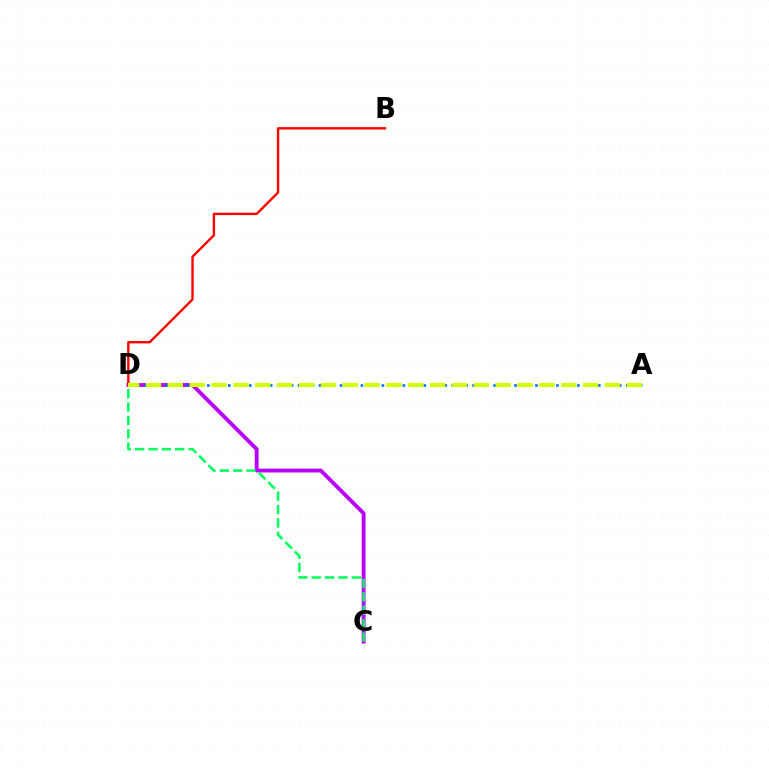{('C', 'D'): [{'color': '#b900ff', 'line_style': 'solid', 'thickness': 2.77}, {'color': '#00ff5c', 'line_style': 'dashed', 'thickness': 1.82}], ('B', 'D'): [{'color': '#ff0000', 'line_style': 'solid', 'thickness': 1.71}], ('A', 'D'): [{'color': '#0074ff', 'line_style': 'dotted', 'thickness': 1.9}, {'color': '#d1ff00', 'line_style': 'dashed', 'thickness': 2.97}]}